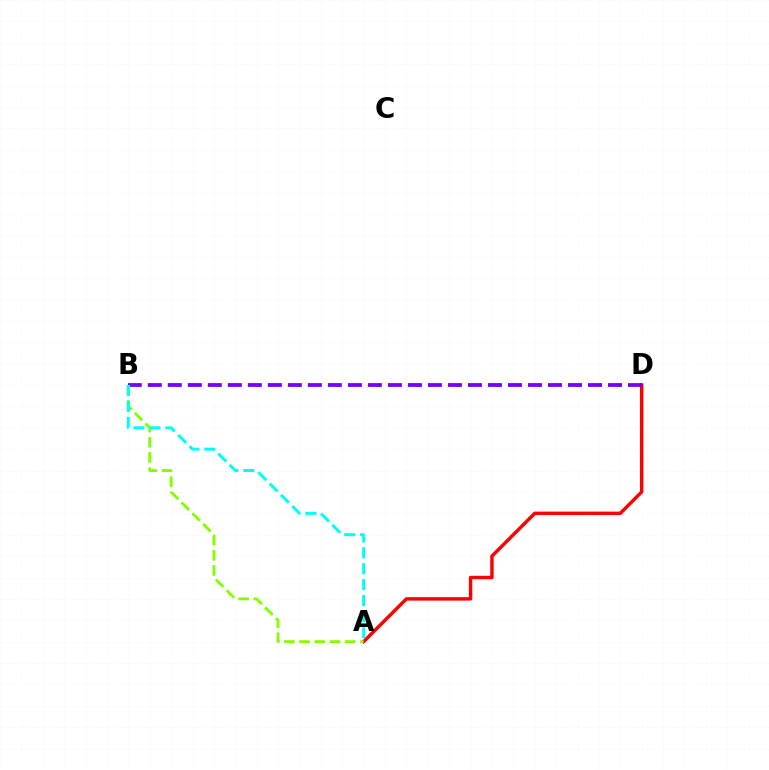{('A', 'D'): [{'color': '#ff0000', 'line_style': 'solid', 'thickness': 2.47}], ('B', 'D'): [{'color': '#7200ff', 'line_style': 'dashed', 'thickness': 2.72}], ('A', 'B'): [{'color': '#84ff00', 'line_style': 'dashed', 'thickness': 2.07}, {'color': '#00fff6', 'line_style': 'dashed', 'thickness': 2.17}]}